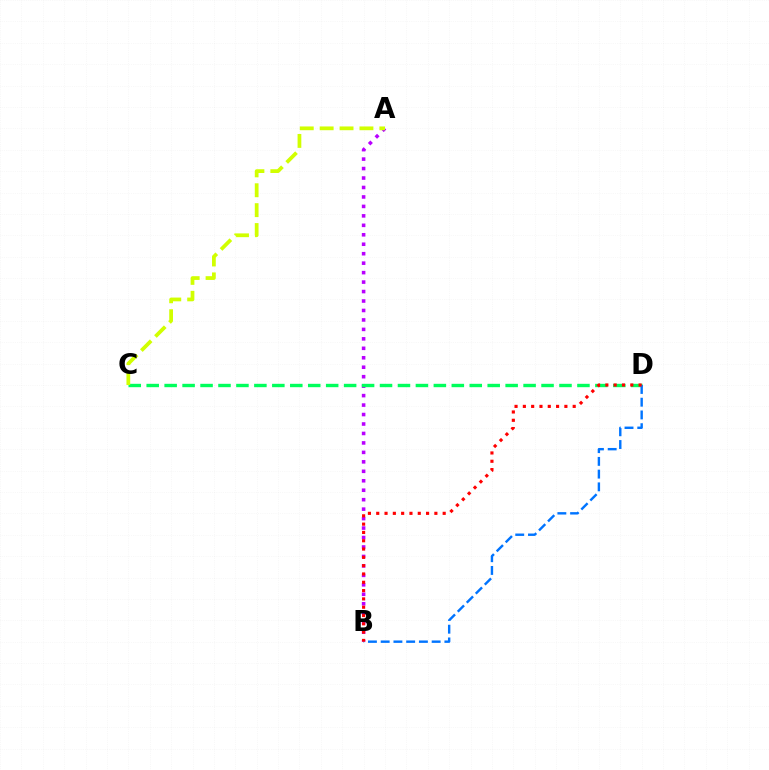{('A', 'B'): [{'color': '#b900ff', 'line_style': 'dotted', 'thickness': 2.57}], ('C', 'D'): [{'color': '#00ff5c', 'line_style': 'dashed', 'thickness': 2.44}], ('B', 'D'): [{'color': '#0074ff', 'line_style': 'dashed', 'thickness': 1.73}, {'color': '#ff0000', 'line_style': 'dotted', 'thickness': 2.26}], ('A', 'C'): [{'color': '#d1ff00', 'line_style': 'dashed', 'thickness': 2.7}]}